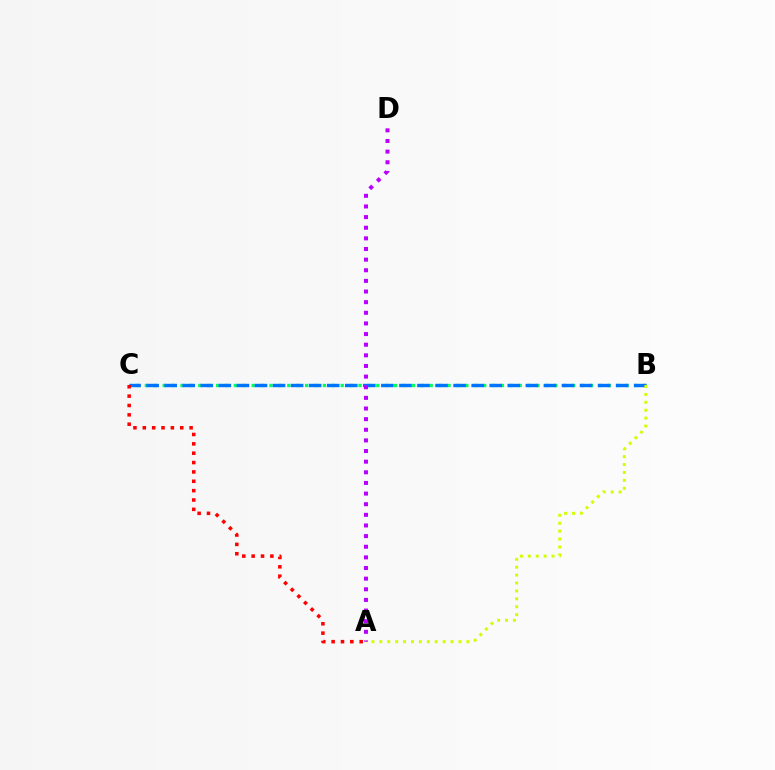{('B', 'C'): [{'color': '#00ff5c', 'line_style': 'dotted', 'thickness': 2.42}, {'color': '#0074ff', 'line_style': 'dashed', 'thickness': 2.45}], ('A', 'B'): [{'color': '#d1ff00', 'line_style': 'dotted', 'thickness': 2.15}], ('A', 'C'): [{'color': '#ff0000', 'line_style': 'dotted', 'thickness': 2.54}], ('A', 'D'): [{'color': '#b900ff', 'line_style': 'dotted', 'thickness': 2.89}]}